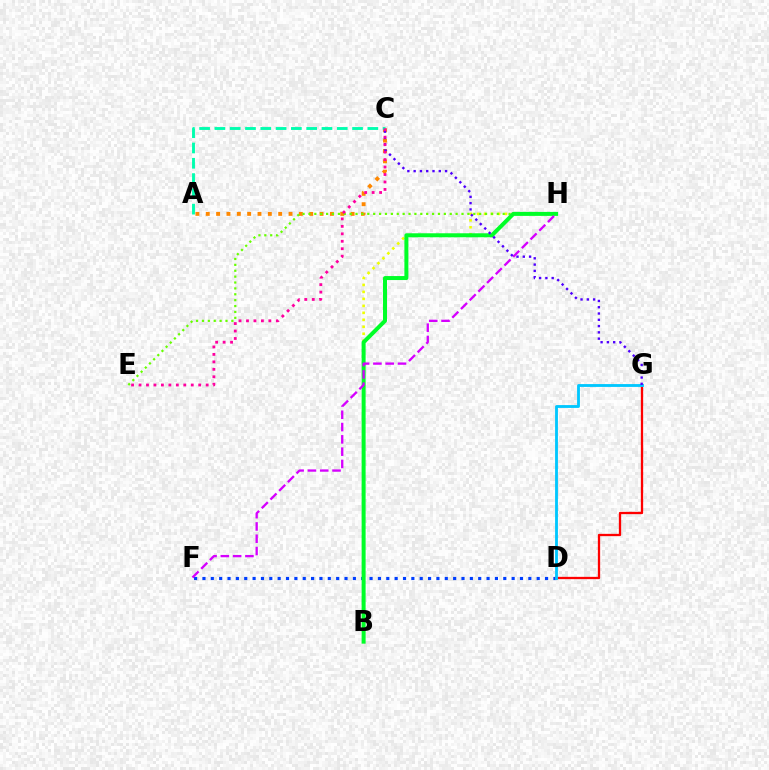{('A', 'C'): [{'color': '#ff8800', 'line_style': 'dotted', 'thickness': 2.81}, {'color': '#00ffaf', 'line_style': 'dashed', 'thickness': 2.08}], ('B', 'H'): [{'color': '#eeff00', 'line_style': 'dotted', 'thickness': 1.9}, {'color': '#00ff27', 'line_style': 'solid', 'thickness': 2.88}], ('D', 'F'): [{'color': '#003fff', 'line_style': 'dotted', 'thickness': 2.27}], ('D', 'G'): [{'color': '#ff0000', 'line_style': 'solid', 'thickness': 1.65}, {'color': '#00c7ff', 'line_style': 'solid', 'thickness': 2.04}], ('E', 'H'): [{'color': '#66ff00', 'line_style': 'dotted', 'thickness': 1.6}], ('F', 'H'): [{'color': '#d600ff', 'line_style': 'dashed', 'thickness': 1.67}], ('C', 'G'): [{'color': '#4f00ff', 'line_style': 'dotted', 'thickness': 1.71}], ('C', 'E'): [{'color': '#ff00a0', 'line_style': 'dotted', 'thickness': 2.03}]}